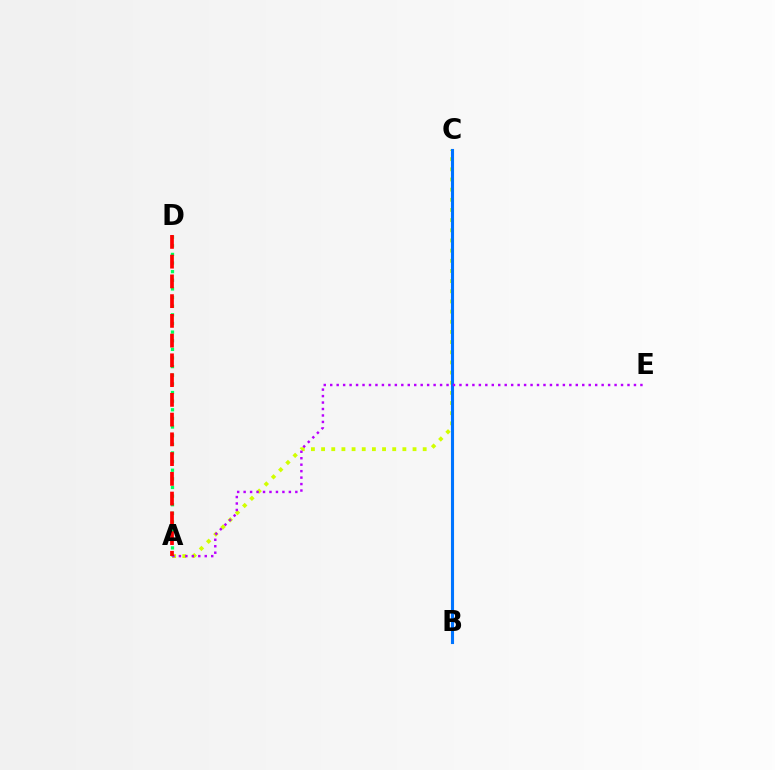{('A', 'C'): [{'color': '#d1ff00', 'line_style': 'dotted', 'thickness': 2.76}], ('B', 'C'): [{'color': '#0074ff', 'line_style': 'solid', 'thickness': 2.23}], ('A', 'D'): [{'color': '#00ff5c', 'line_style': 'dotted', 'thickness': 2.35}, {'color': '#ff0000', 'line_style': 'dashed', 'thickness': 2.68}], ('A', 'E'): [{'color': '#b900ff', 'line_style': 'dotted', 'thickness': 1.76}]}